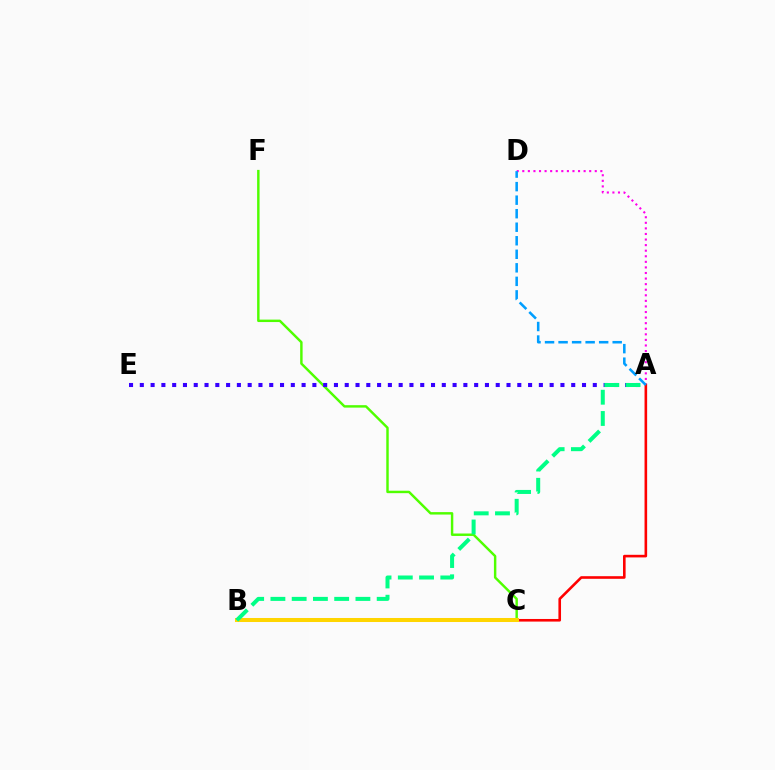{('A', 'D'): [{'color': '#ff00ed', 'line_style': 'dotted', 'thickness': 1.51}, {'color': '#009eff', 'line_style': 'dashed', 'thickness': 1.84}], ('A', 'C'): [{'color': '#ff0000', 'line_style': 'solid', 'thickness': 1.88}], ('C', 'F'): [{'color': '#4fff00', 'line_style': 'solid', 'thickness': 1.76}], ('B', 'C'): [{'color': '#ffd500', 'line_style': 'solid', 'thickness': 2.9}], ('A', 'E'): [{'color': '#3700ff', 'line_style': 'dotted', 'thickness': 2.93}], ('A', 'B'): [{'color': '#00ff86', 'line_style': 'dashed', 'thickness': 2.89}]}